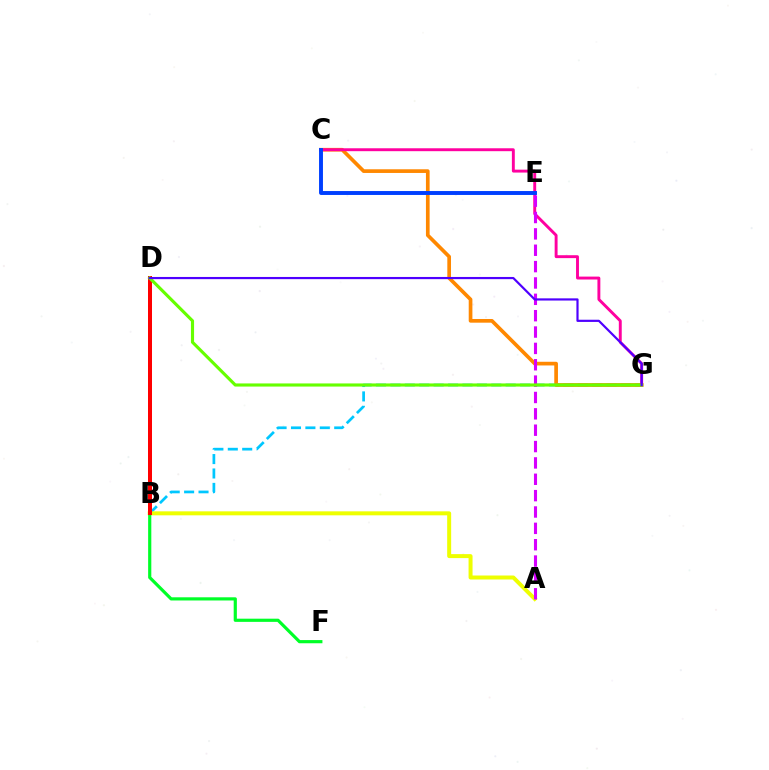{('B', 'G'): [{'color': '#00c7ff', 'line_style': 'dashed', 'thickness': 1.96}], ('C', 'G'): [{'color': '#ff8800', 'line_style': 'solid', 'thickness': 2.65}, {'color': '#ff00a0', 'line_style': 'solid', 'thickness': 2.1}], ('A', 'B'): [{'color': '#eeff00', 'line_style': 'solid', 'thickness': 2.87}], ('B', 'D'): [{'color': '#00ffaf', 'line_style': 'dashed', 'thickness': 2.83}, {'color': '#ff0000', 'line_style': 'solid', 'thickness': 2.87}], ('B', 'F'): [{'color': '#00ff27', 'line_style': 'solid', 'thickness': 2.29}], ('A', 'E'): [{'color': '#d600ff', 'line_style': 'dashed', 'thickness': 2.22}], ('C', 'E'): [{'color': '#003fff', 'line_style': 'solid', 'thickness': 2.82}], ('D', 'G'): [{'color': '#66ff00', 'line_style': 'solid', 'thickness': 2.25}, {'color': '#4f00ff', 'line_style': 'solid', 'thickness': 1.58}]}